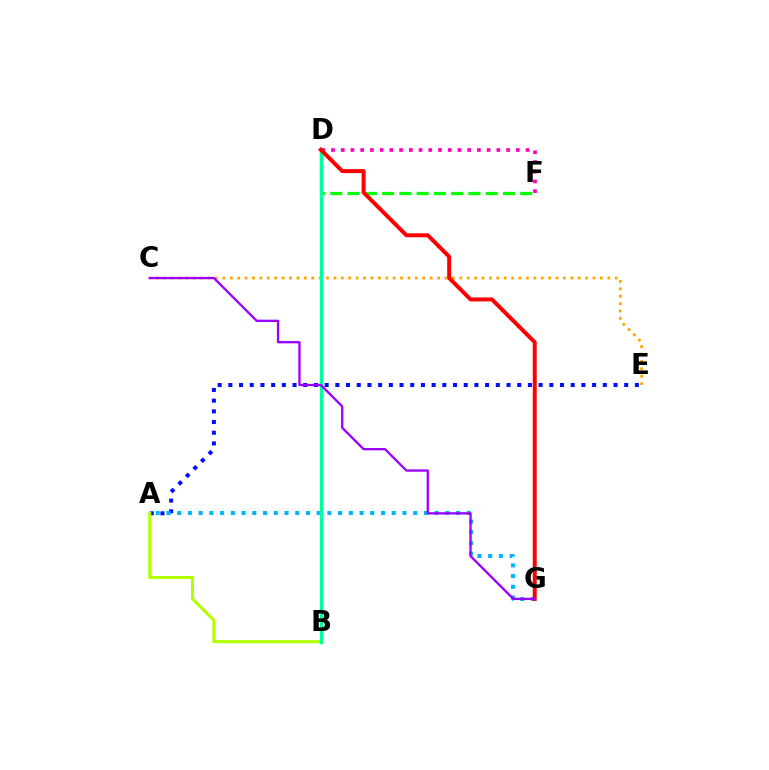{('A', 'E'): [{'color': '#0010ff', 'line_style': 'dotted', 'thickness': 2.91}], ('D', 'F'): [{'color': '#ff00bd', 'line_style': 'dotted', 'thickness': 2.64}, {'color': '#08ff00', 'line_style': 'dashed', 'thickness': 2.35}], ('A', 'B'): [{'color': '#b3ff00', 'line_style': 'solid', 'thickness': 2.19}], ('C', 'E'): [{'color': '#ffa500', 'line_style': 'dotted', 'thickness': 2.01}], ('A', 'G'): [{'color': '#00b5ff', 'line_style': 'dotted', 'thickness': 2.91}], ('B', 'D'): [{'color': '#00ff9d', 'line_style': 'solid', 'thickness': 2.48}], ('D', 'G'): [{'color': '#ff0000', 'line_style': 'solid', 'thickness': 2.86}], ('C', 'G'): [{'color': '#9b00ff', 'line_style': 'solid', 'thickness': 1.66}]}